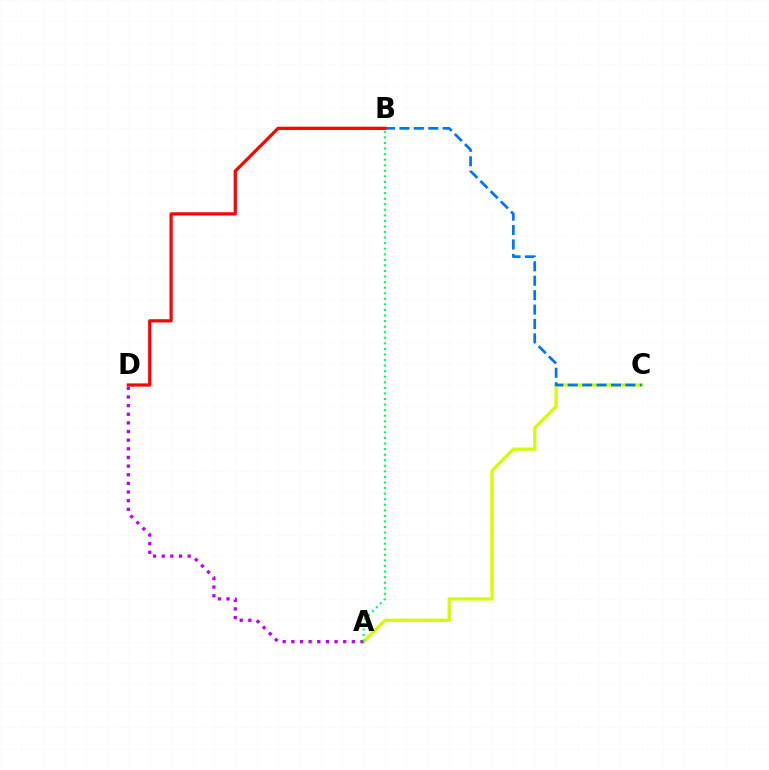{('A', 'C'): [{'color': '#d1ff00', 'line_style': 'solid', 'thickness': 2.33}], ('B', 'C'): [{'color': '#0074ff', 'line_style': 'dashed', 'thickness': 1.96}], ('B', 'D'): [{'color': '#ff0000', 'line_style': 'solid', 'thickness': 2.31}], ('A', 'D'): [{'color': '#b900ff', 'line_style': 'dotted', 'thickness': 2.35}], ('A', 'B'): [{'color': '#00ff5c', 'line_style': 'dotted', 'thickness': 1.51}]}